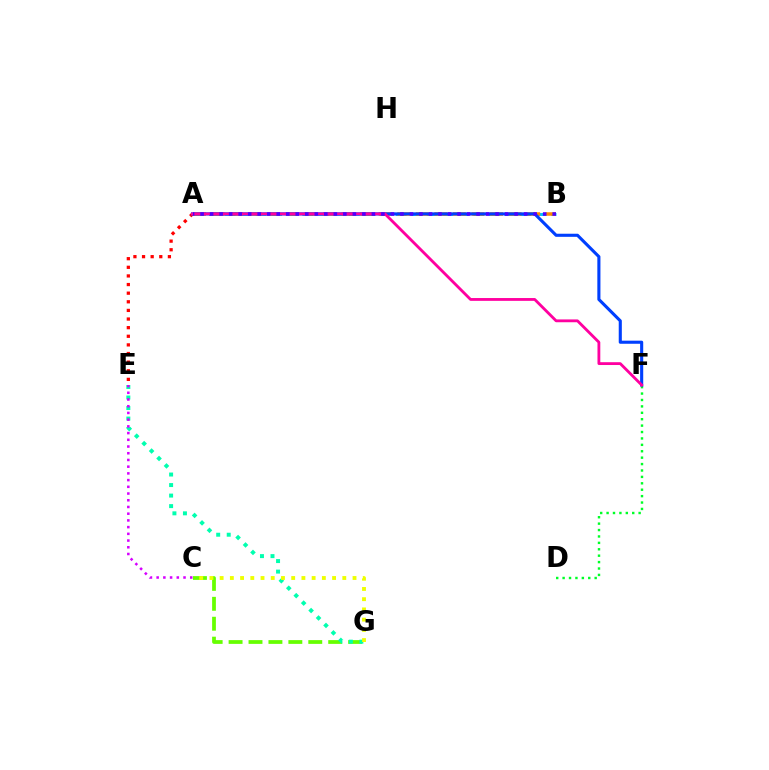{('C', 'G'): [{'color': '#66ff00', 'line_style': 'dashed', 'thickness': 2.71}, {'color': '#eeff00', 'line_style': 'dotted', 'thickness': 2.78}], ('A', 'B'): [{'color': '#00c7ff', 'line_style': 'dashed', 'thickness': 2.11}, {'color': '#ff8800', 'line_style': 'dashed', 'thickness': 2.52}, {'color': '#4f00ff', 'line_style': 'dotted', 'thickness': 2.59}], ('D', 'F'): [{'color': '#00ff27', 'line_style': 'dotted', 'thickness': 1.74}], ('E', 'G'): [{'color': '#00ffaf', 'line_style': 'dotted', 'thickness': 2.86}], ('A', 'E'): [{'color': '#ff0000', 'line_style': 'dotted', 'thickness': 2.34}], ('A', 'F'): [{'color': '#003fff', 'line_style': 'solid', 'thickness': 2.23}, {'color': '#ff00a0', 'line_style': 'solid', 'thickness': 2.03}], ('C', 'E'): [{'color': '#d600ff', 'line_style': 'dotted', 'thickness': 1.82}]}